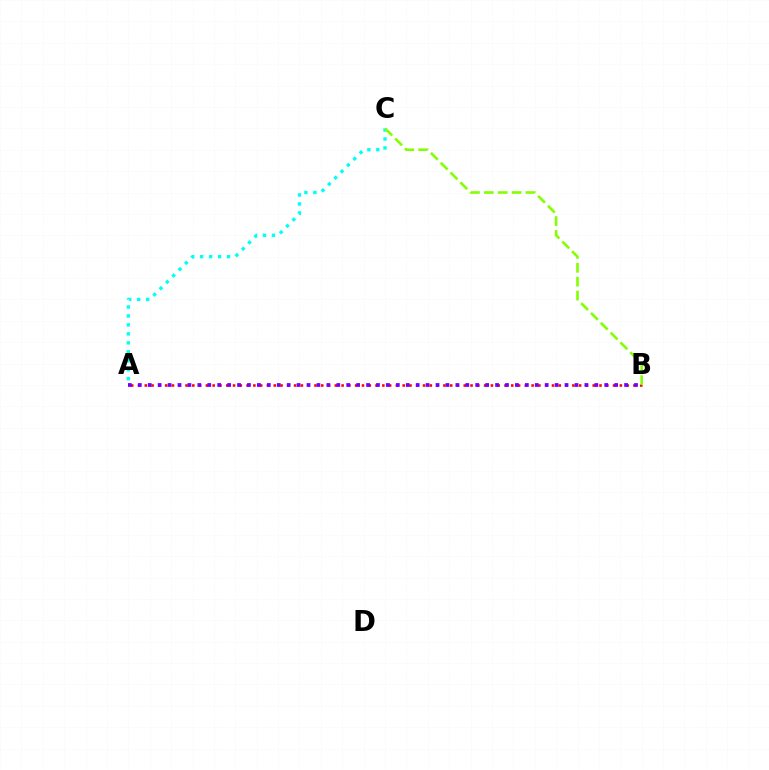{('A', 'B'): [{'color': '#ff0000', 'line_style': 'dotted', 'thickness': 1.84}, {'color': '#7200ff', 'line_style': 'dotted', 'thickness': 2.7}], ('A', 'C'): [{'color': '#00fff6', 'line_style': 'dotted', 'thickness': 2.43}], ('B', 'C'): [{'color': '#84ff00', 'line_style': 'dashed', 'thickness': 1.89}]}